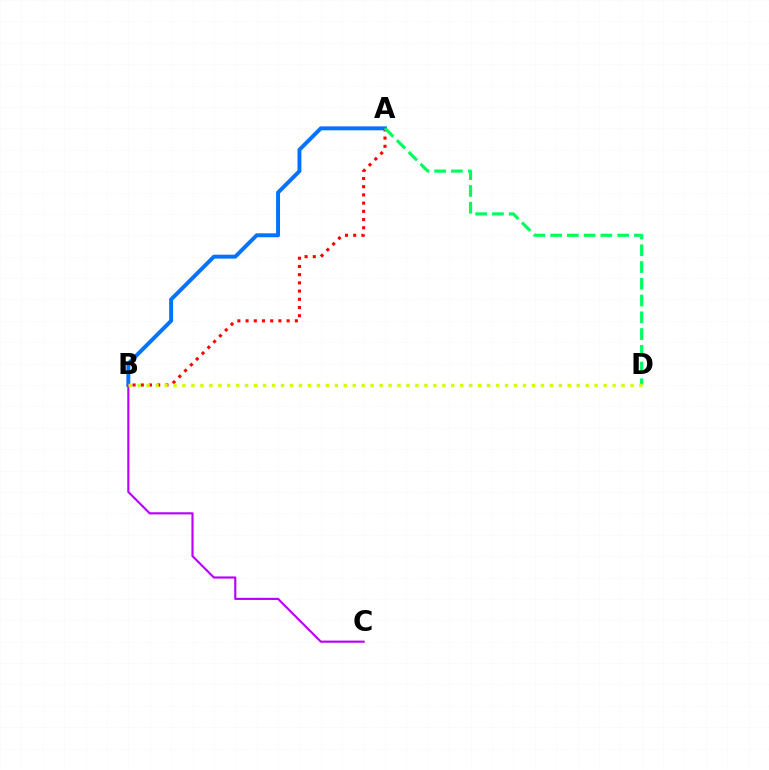{('A', 'B'): [{'color': '#ff0000', 'line_style': 'dotted', 'thickness': 2.23}, {'color': '#0074ff', 'line_style': 'solid', 'thickness': 2.84}], ('B', 'C'): [{'color': '#b900ff', 'line_style': 'solid', 'thickness': 1.55}], ('A', 'D'): [{'color': '#00ff5c', 'line_style': 'dashed', 'thickness': 2.28}], ('B', 'D'): [{'color': '#d1ff00', 'line_style': 'dotted', 'thickness': 2.43}]}